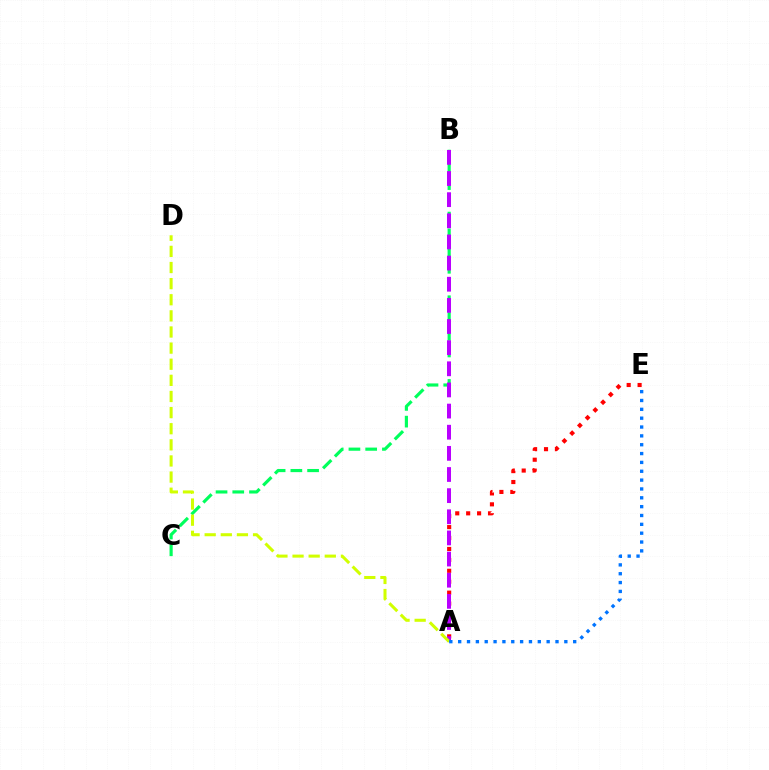{('A', 'E'): [{'color': '#ff0000', 'line_style': 'dotted', 'thickness': 2.97}, {'color': '#0074ff', 'line_style': 'dotted', 'thickness': 2.4}], ('B', 'C'): [{'color': '#00ff5c', 'line_style': 'dashed', 'thickness': 2.27}], ('A', 'B'): [{'color': '#b900ff', 'line_style': 'dashed', 'thickness': 2.87}], ('A', 'D'): [{'color': '#d1ff00', 'line_style': 'dashed', 'thickness': 2.19}]}